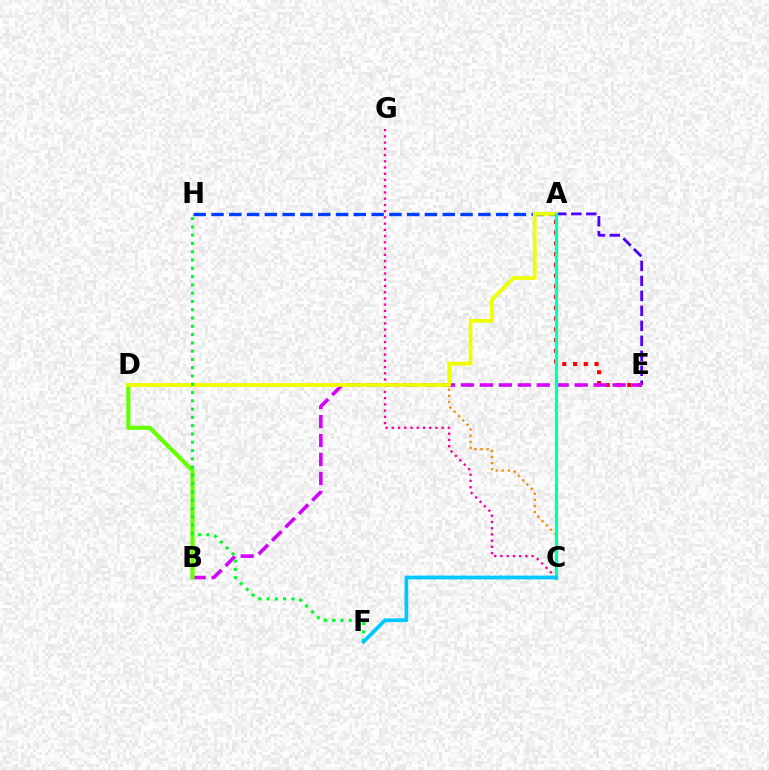{('C', 'D'): [{'color': '#ff8800', 'line_style': 'dotted', 'thickness': 1.66}], ('C', 'G'): [{'color': '#ff00a0', 'line_style': 'dotted', 'thickness': 1.69}], ('A', 'E'): [{'color': '#4f00ff', 'line_style': 'dashed', 'thickness': 2.03}, {'color': '#ff0000', 'line_style': 'dotted', 'thickness': 2.92}], ('A', 'H'): [{'color': '#003fff', 'line_style': 'dashed', 'thickness': 2.42}], ('B', 'E'): [{'color': '#d600ff', 'line_style': 'dashed', 'thickness': 2.58}], ('B', 'D'): [{'color': '#66ff00', 'line_style': 'solid', 'thickness': 2.97}], ('A', 'D'): [{'color': '#eeff00', 'line_style': 'solid', 'thickness': 2.69}], ('F', 'H'): [{'color': '#00ff27', 'line_style': 'dotted', 'thickness': 2.25}], ('A', 'C'): [{'color': '#00ffaf', 'line_style': 'solid', 'thickness': 2.35}], ('C', 'F'): [{'color': '#00c7ff', 'line_style': 'solid', 'thickness': 2.71}]}